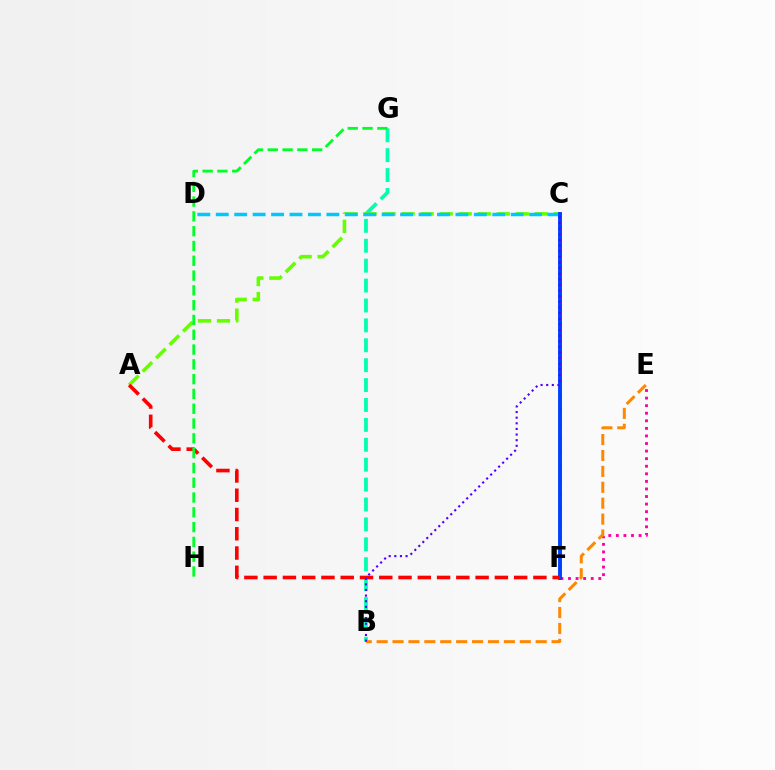{('B', 'G'): [{'color': '#00ffaf', 'line_style': 'dashed', 'thickness': 2.7}], ('E', 'F'): [{'color': '#ff00a0', 'line_style': 'dotted', 'thickness': 2.06}], ('A', 'C'): [{'color': '#66ff00', 'line_style': 'dashed', 'thickness': 2.58}], ('B', 'E'): [{'color': '#ff8800', 'line_style': 'dashed', 'thickness': 2.16}], ('C', 'D'): [{'color': '#00c7ff', 'line_style': 'dashed', 'thickness': 2.5}], ('C', 'F'): [{'color': '#d600ff', 'line_style': 'solid', 'thickness': 1.84}, {'color': '#eeff00', 'line_style': 'dashed', 'thickness': 1.92}, {'color': '#003fff', 'line_style': 'solid', 'thickness': 2.79}], ('A', 'F'): [{'color': '#ff0000', 'line_style': 'dashed', 'thickness': 2.62}], ('B', 'C'): [{'color': '#4f00ff', 'line_style': 'dotted', 'thickness': 1.53}], ('G', 'H'): [{'color': '#00ff27', 'line_style': 'dashed', 'thickness': 2.01}]}